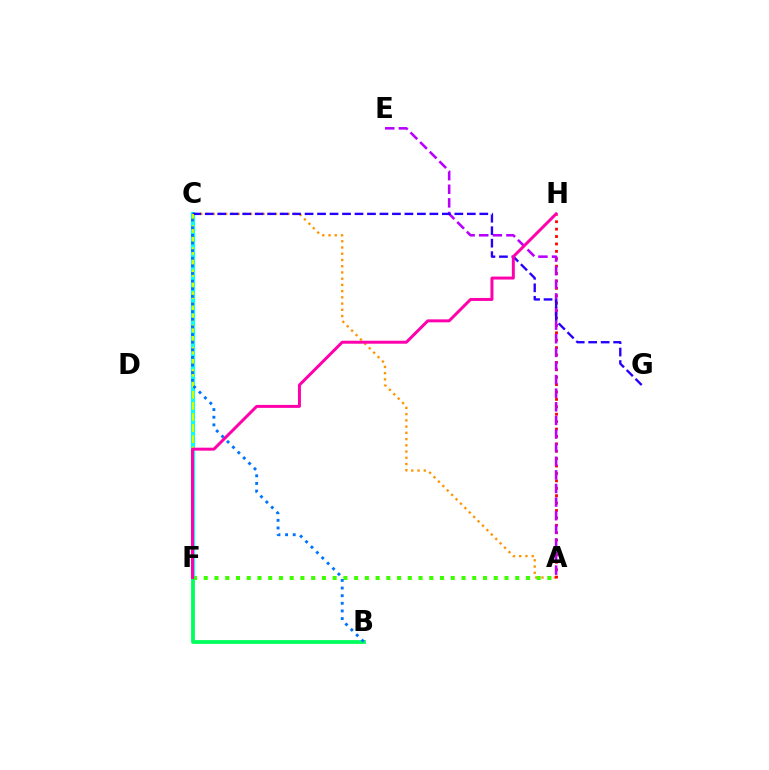{('A', 'C'): [{'color': '#ff9400', 'line_style': 'dotted', 'thickness': 1.69}], ('A', 'H'): [{'color': '#ff0000', 'line_style': 'dotted', 'thickness': 2.01}], ('A', 'E'): [{'color': '#b900ff', 'line_style': 'dashed', 'thickness': 1.85}], ('C', 'F'): [{'color': '#00fff6', 'line_style': 'solid', 'thickness': 2.95}, {'color': '#d1ff00', 'line_style': 'dashed', 'thickness': 1.5}], ('C', 'G'): [{'color': '#2500ff', 'line_style': 'dashed', 'thickness': 1.7}], ('A', 'F'): [{'color': '#3dff00', 'line_style': 'dotted', 'thickness': 2.92}], ('B', 'F'): [{'color': '#00ff5c', 'line_style': 'solid', 'thickness': 2.74}], ('B', 'C'): [{'color': '#0074ff', 'line_style': 'dotted', 'thickness': 2.07}], ('F', 'H'): [{'color': '#ff00ac', 'line_style': 'solid', 'thickness': 2.14}]}